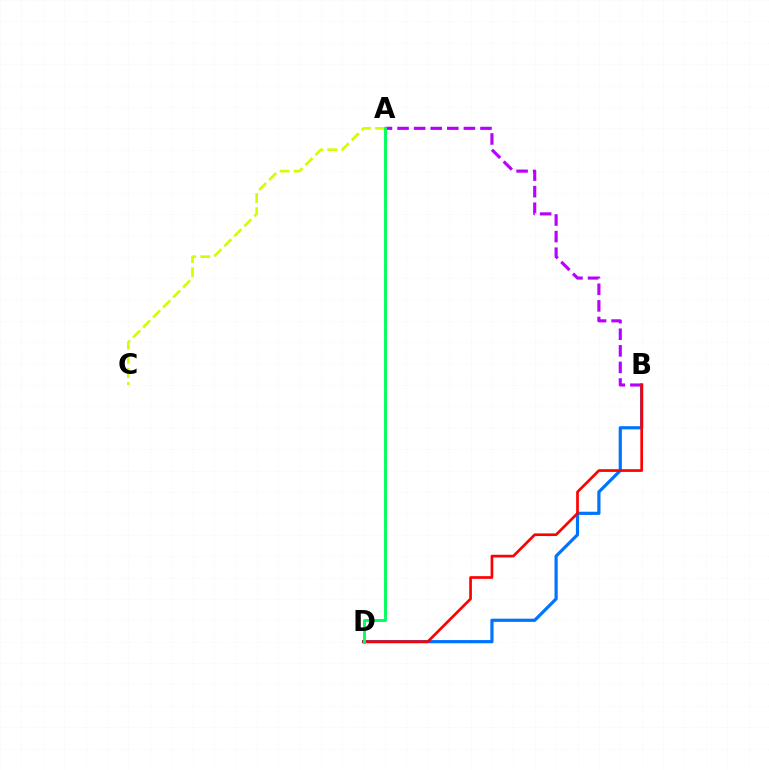{('B', 'D'): [{'color': '#0074ff', 'line_style': 'solid', 'thickness': 2.31}, {'color': '#ff0000', 'line_style': 'solid', 'thickness': 1.93}], ('A', 'B'): [{'color': '#b900ff', 'line_style': 'dashed', 'thickness': 2.25}], ('A', 'C'): [{'color': '#d1ff00', 'line_style': 'dashed', 'thickness': 1.92}], ('A', 'D'): [{'color': '#00ff5c', 'line_style': 'solid', 'thickness': 2.1}]}